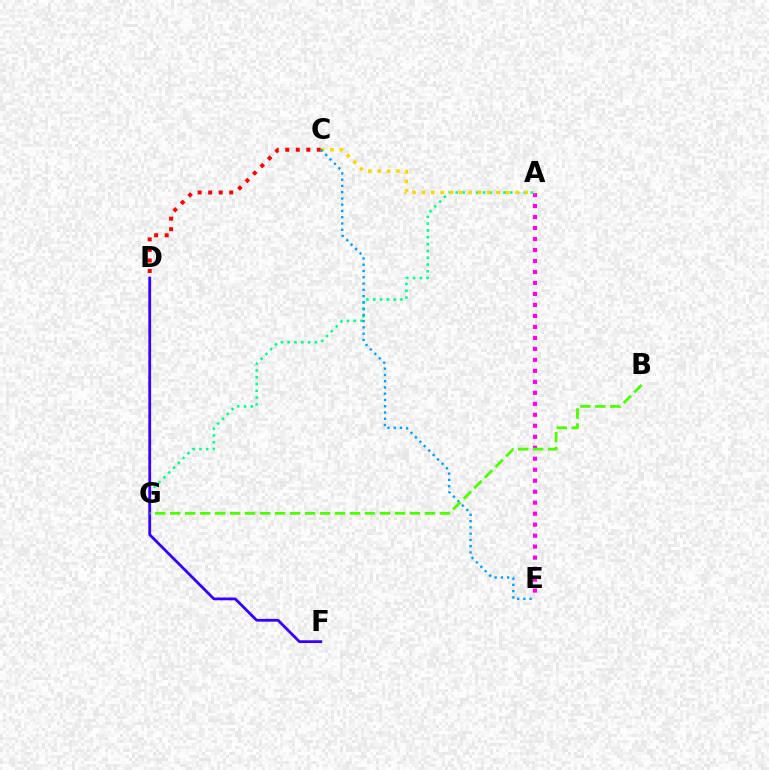{('A', 'G'): [{'color': '#00ff86', 'line_style': 'dotted', 'thickness': 1.85}], ('C', 'D'): [{'color': '#ff0000', 'line_style': 'dotted', 'thickness': 2.86}], ('A', 'E'): [{'color': '#ff00ed', 'line_style': 'dotted', 'thickness': 2.98}], ('D', 'F'): [{'color': '#3700ff', 'line_style': 'solid', 'thickness': 2.01}], ('A', 'C'): [{'color': '#ffd500', 'line_style': 'dotted', 'thickness': 2.54}], ('C', 'E'): [{'color': '#009eff', 'line_style': 'dotted', 'thickness': 1.7}], ('B', 'G'): [{'color': '#4fff00', 'line_style': 'dashed', 'thickness': 2.04}]}